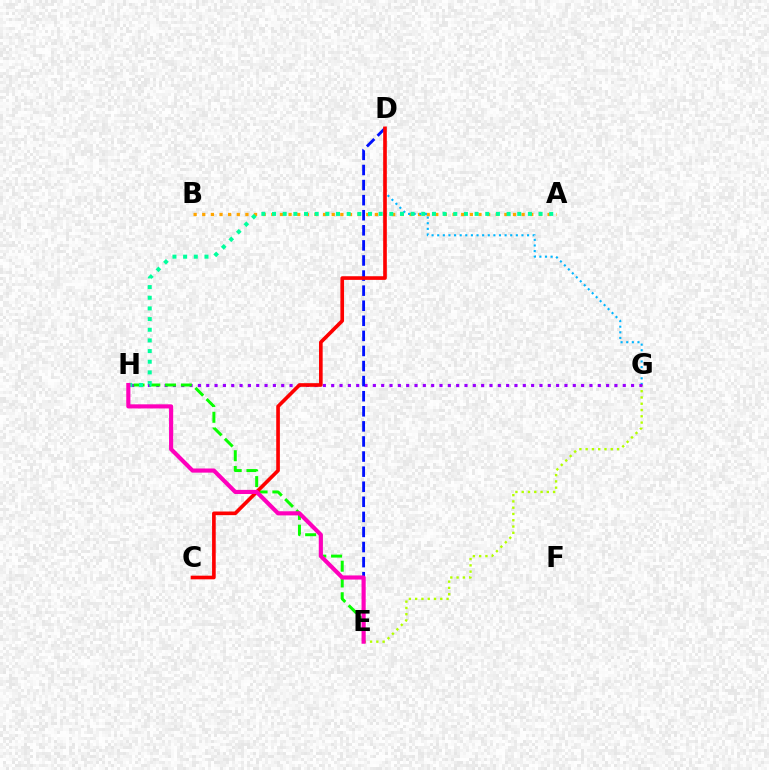{('A', 'B'): [{'color': '#ffa500', 'line_style': 'dotted', 'thickness': 2.35}], ('D', 'G'): [{'color': '#00b5ff', 'line_style': 'dotted', 'thickness': 1.53}], ('E', 'G'): [{'color': '#b3ff00', 'line_style': 'dotted', 'thickness': 1.71}], ('G', 'H'): [{'color': '#9b00ff', 'line_style': 'dotted', 'thickness': 2.26}], ('E', 'H'): [{'color': '#08ff00', 'line_style': 'dashed', 'thickness': 2.14}, {'color': '#ff00bd', 'line_style': 'solid', 'thickness': 2.98}], ('D', 'E'): [{'color': '#0010ff', 'line_style': 'dashed', 'thickness': 2.05}], ('A', 'H'): [{'color': '#00ff9d', 'line_style': 'dotted', 'thickness': 2.9}], ('C', 'D'): [{'color': '#ff0000', 'line_style': 'solid', 'thickness': 2.62}]}